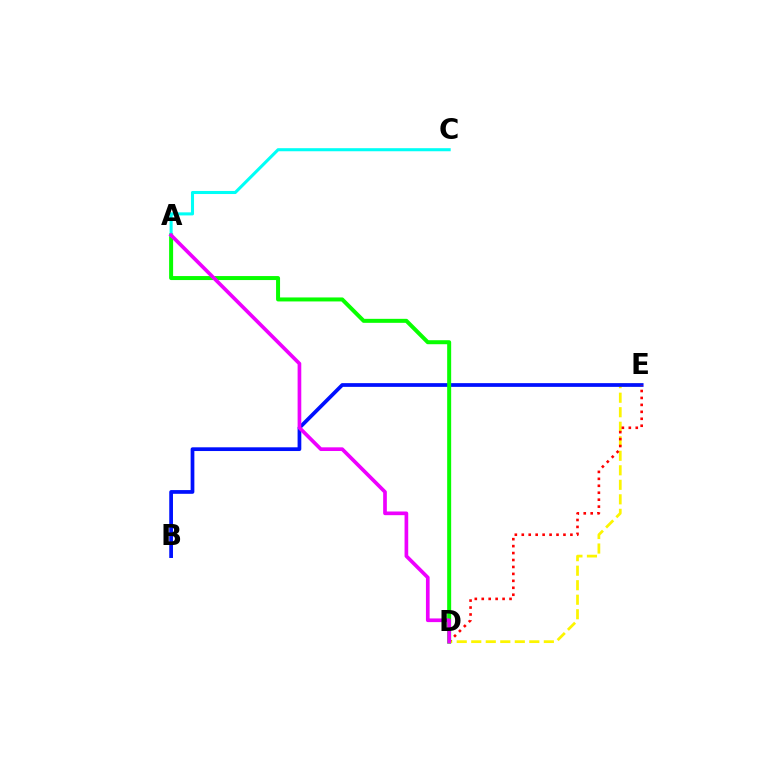{('D', 'E'): [{'color': '#fcf500', 'line_style': 'dashed', 'thickness': 1.97}, {'color': '#ff0000', 'line_style': 'dotted', 'thickness': 1.89}], ('B', 'E'): [{'color': '#0010ff', 'line_style': 'solid', 'thickness': 2.68}], ('A', 'D'): [{'color': '#08ff00', 'line_style': 'solid', 'thickness': 2.88}, {'color': '#ee00ff', 'line_style': 'solid', 'thickness': 2.65}], ('A', 'C'): [{'color': '#00fff6', 'line_style': 'solid', 'thickness': 2.21}]}